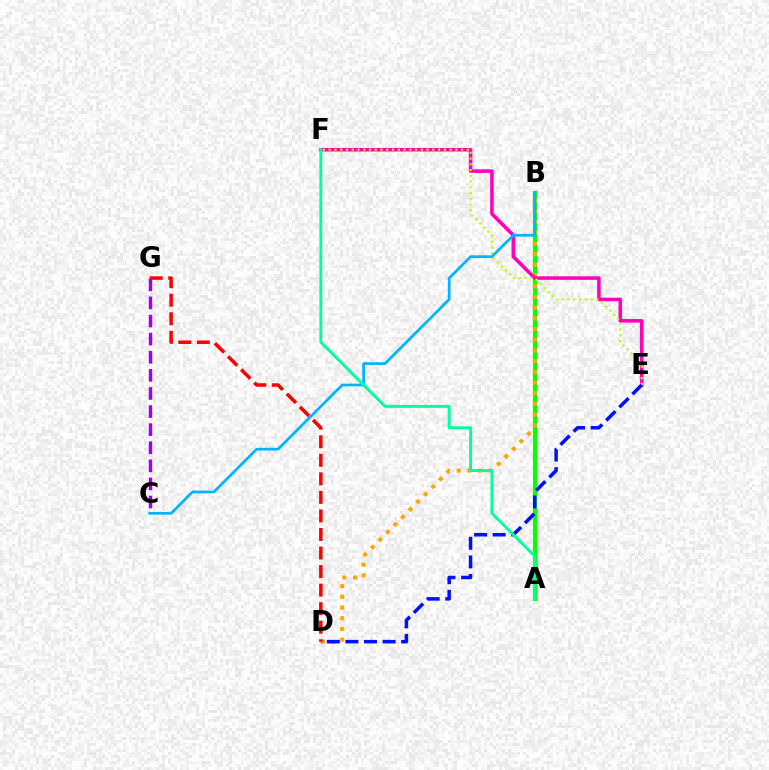{('A', 'B'): [{'color': '#08ff00', 'line_style': 'solid', 'thickness': 2.98}], ('B', 'D'): [{'color': '#ffa500', 'line_style': 'dotted', 'thickness': 2.91}], ('C', 'G'): [{'color': '#9b00ff', 'line_style': 'dashed', 'thickness': 2.46}], ('E', 'F'): [{'color': '#ff00bd', 'line_style': 'solid', 'thickness': 2.55}, {'color': '#b3ff00', 'line_style': 'dotted', 'thickness': 1.56}], ('B', 'C'): [{'color': '#00b5ff', 'line_style': 'solid', 'thickness': 1.96}], ('D', 'E'): [{'color': '#0010ff', 'line_style': 'dashed', 'thickness': 2.53}], ('A', 'F'): [{'color': '#00ff9d', 'line_style': 'solid', 'thickness': 2.08}], ('D', 'G'): [{'color': '#ff0000', 'line_style': 'dashed', 'thickness': 2.52}]}